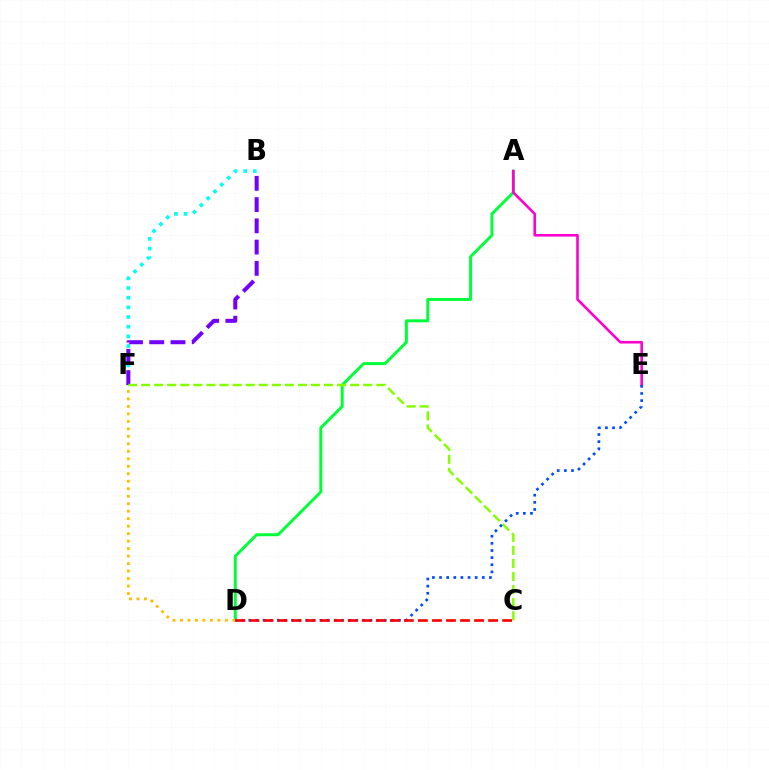{('A', 'D'): [{'color': '#00ff39', 'line_style': 'solid', 'thickness': 2.13}], ('A', 'E'): [{'color': '#ff00cf', 'line_style': 'solid', 'thickness': 1.87}], ('B', 'F'): [{'color': '#00fff6', 'line_style': 'dotted', 'thickness': 2.63}, {'color': '#7200ff', 'line_style': 'dashed', 'thickness': 2.89}], ('D', 'F'): [{'color': '#ffbd00', 'line_style': 'dotted', 'thickness': 2.03}], ('C', 'F'): [{'color': '#84ff00', 'line_style': 'dashed', 'thickness': 1.78}], ('D', 'E'): [{'color': '#004bff', 'line_style': 'dotted', 'thickness': 1.94}], ('C', 'D'): [{'color': '#ff0000', 'line_style': 'dashed', 'thickness': 1.91}]}